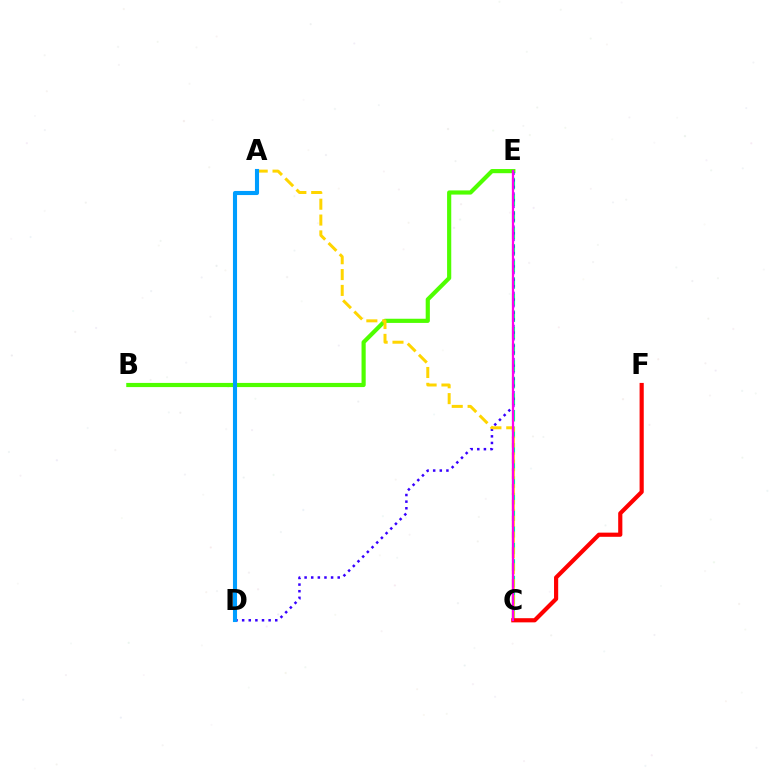{('B', 'E'): [{'color': '#4fff00', 'line_style': 'solid', 'thickness': 3.0}], ('C', 'E'): [{'color': '#00ff86', 'line_style': 'dashed', 'thickness': 2.25}, {'color': '#ff00ed', 'line_style': 'solid', 'thickness': 1.62}], ('D', 'E'): [{'color': '#3700ff', 'line_style': 'dotted', 'thickness': 1.8}], ('A', 'C'): [{'color': '#ffd500', 'line_style': 'dashed', 'thickness': 2.15}], ('C', 'F'): [{'color': '#ff0000', 'line_style': 'solid', 'thickness': 3.0}], ('A', 'D'): [{'color': '#009eff', 'line_style': 'solid', 'thickness': 2.95}]}